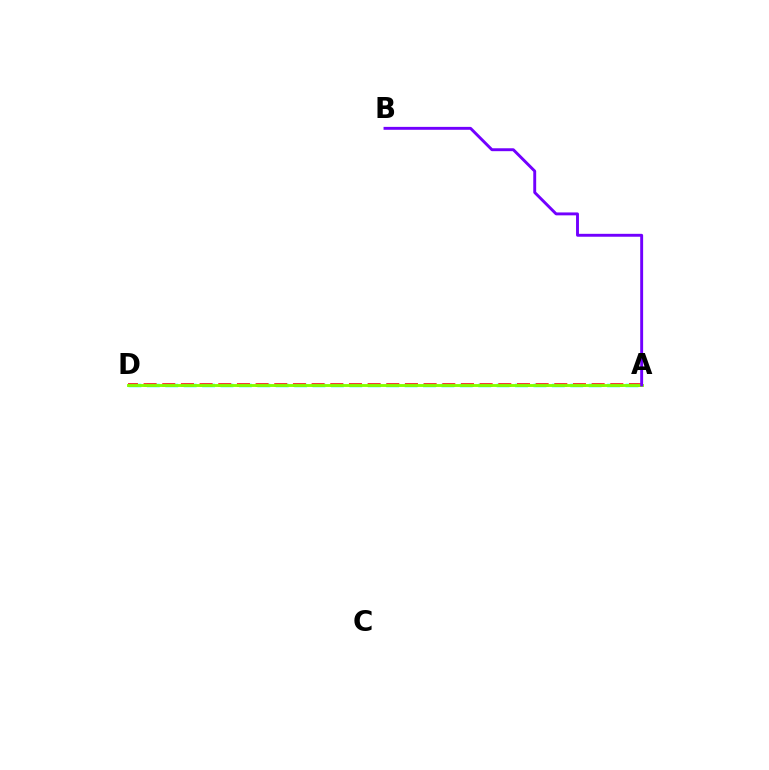{('A', 'D'): [{'color': '#00fff6', 'line_style': 'dashed', 'thickness': 2.5}, {'color': '#ff0000', 'line_style': 'dashed', 'thickness': 2.54}, {'color': '#84ff00', 'line_style': 'solid', 'thickness': 2.07}], ('A', 'B'): [{'color': '#7200ff', 'line_style': 'solid', 'thickness': 2.09}]}